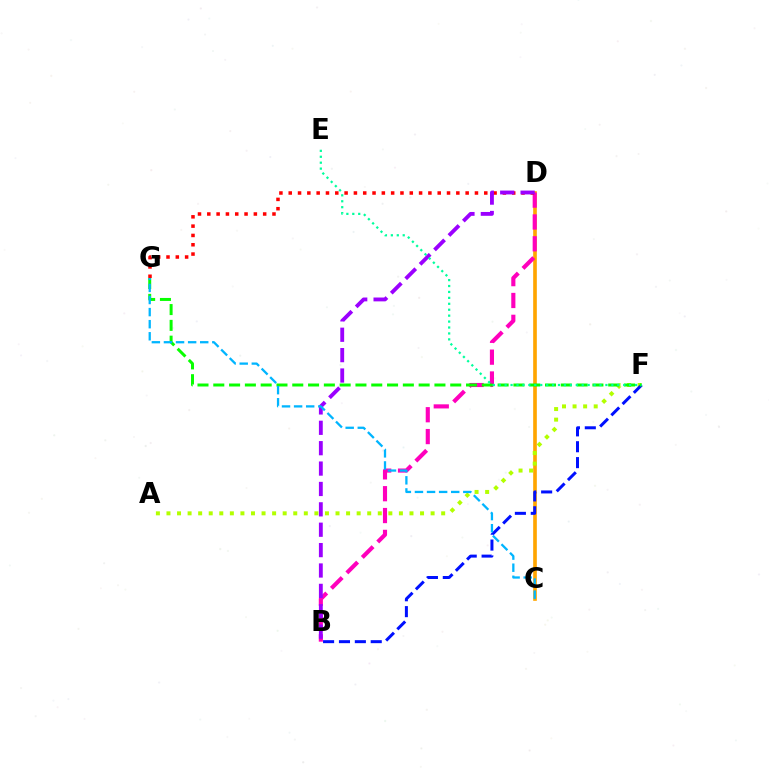{('C', 'D'): [{'color': '#ffa500', 'line_style': 'solid', 'thickness': 2.63}], ('B', 'D'): [{'color': '#ff00bd', 'line_style': 'dashed', 'thickness': 2.97}, {'color': '#9b00ff', 'line_style': 'dashed', 'thickness': 2.77}], ('A', 'F'): [{'color': '#b3ff00', 'line_style': 'dotted', 'thickness': 2.87}], ('B', 'F'): [{'color': '#0010ff', 'line_style': 'dashed', 'thickness': 2.16}], ('F', 'G'): [{'color': '#08ff00', 'line_style': 'dashed', 'thickness': 2.15}], ('D', 'G'): [{'color': '#ff0000', 'line_style': 'dotted', 'thickness': 2.53}], ('C', 'G'): [{'color': '#00b5ff', 'line_style': 'dashed', 'thickness': 1.64}], ('E', 'F'): [{'color': '#00ff9d', 'line_style': 'dotted', 'thickness': 1.61}]}